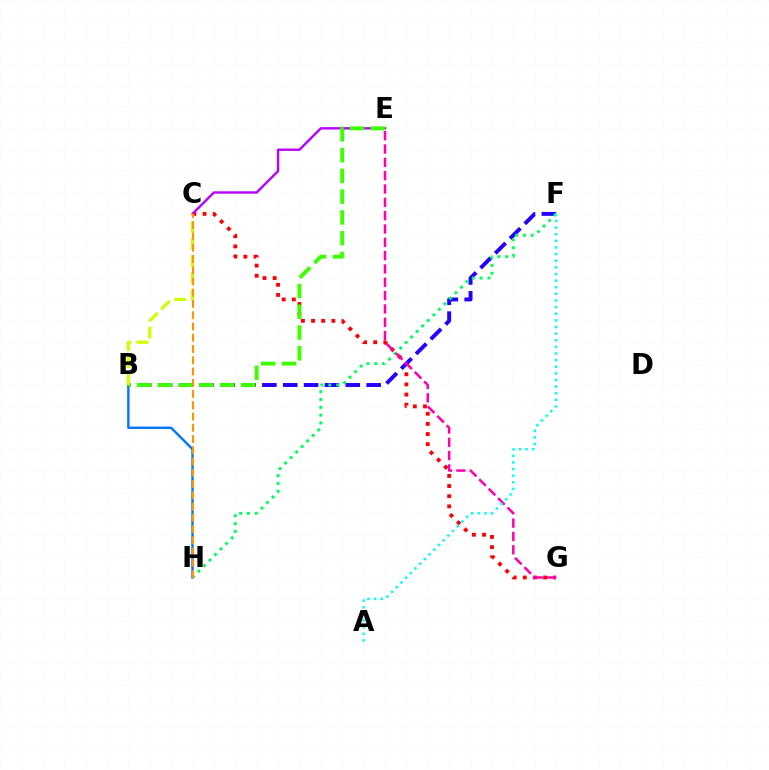{('C', 'G'): [{'color': '#ff0000', 'line_style': 'dotted', 'thickness': 2.76}], ('B', 'H'): [{'color': '#0074ff', 'line_style': 'solid', 'thickness': 1.71}], ('B', 'F'): [{'color': '#2500ff', 'line_style': 'dashed', 'thickness': 2.83}], ('F', 'H'): [{'color': '#00ff5c', 'line_style': 'dotted', 'thickness': 2.13}], ('C', 'E'): [{'color': '#b900ff', 'line_style': 'solid', 'thickness': 1.73}], ('B', 'E'): [{'color': '#3dff00', 'line_style': 'dashed', 'thickness': 2.82}], ('E', 'G'): [{'color': '#ff00ac', 'line_style': 'dashed', 'thickness': 1.81}], ('B', 'C'): [{'color': '#d1ff00', 'line_style': 'dashed', 'thickness': 2.31}], ('C', 'H'): [{'color': '#ff9400', 'line_style': 'dashed', 'thickness': 1.53}], ('A', 'F'): [{'color': '#00fff6', 'line_style': 'dotted', 'thickness': 1.8}]}